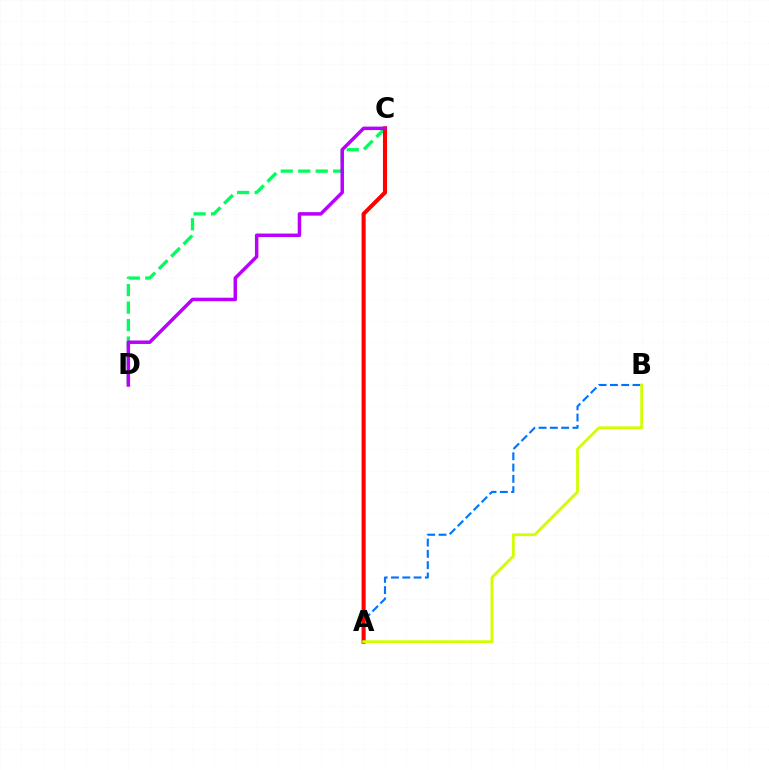{('C', 'D'): [{'color': '#00ff5c', 'line_style': 'dashed', 'thickness': 2.38}, {'color': '#b900ff', 'line_style': 'solid', 'thickness': 2.5}], ('A', 'B'): [{'color': '#0074ff', 'line_style': 'dashed', 'thickness': 1.53}, {'color': '#d1ff00', 'line_style': 'solid', 'thickness': 2.02}], ('A', 'C'): [{'color': '#ff0000', 'line_style': 'solid', 'thickness': 2.93}]}